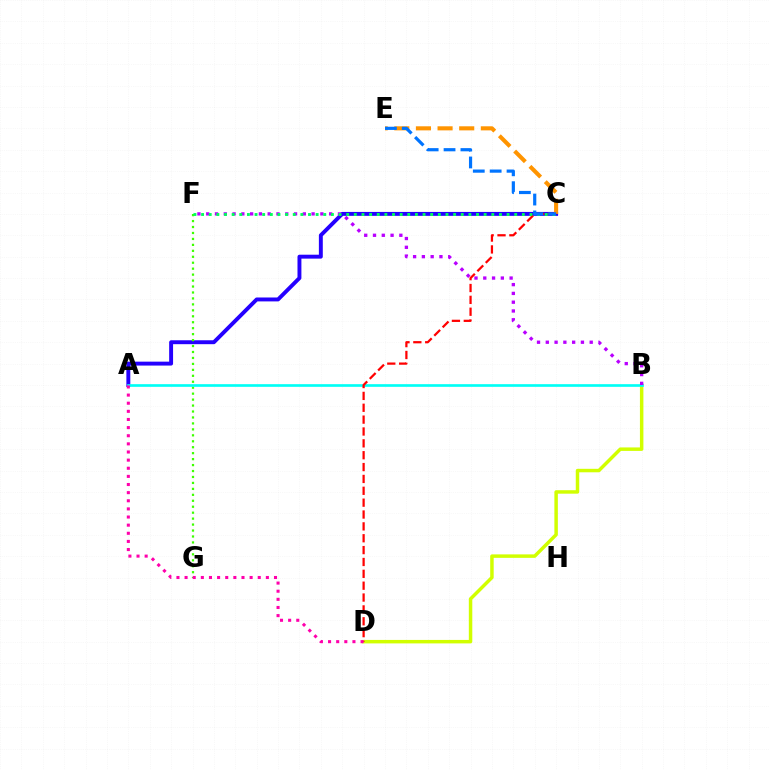{('A', 'C'): [{'color': '#2500ff', 'line_style': 'solid', 'thickness': 2.82}], ('B', 'D'): [{'color': '#d1ff00', 'line_style': 'solid', 'thickness': 2.5}], ('F', 'G'): [{'color': '#3dff00', 'line_style': 'dotted', 'thickness': 1.62}], ('C', 'E'): [{'color': '#ff9400', 'line_style': 'dashed', 'thickness': 2.94}, {'color': '#0074ff', 'line_style': 'dashed', 'thickness': 2.29}], ('A', 'B'): [{'color': '#00fff6', 'line_style': 'solid', 'thickness': 1.92}], ('C', 'D'): [{'color': '#ff0000', 'line_style': 'dashed', 'thickness': 1.61}], ('A', 'D'): [{'color': '#ff00ac', 'line_style': 'dotted', 'thickness': 2.21}], ('B', 'F'): [{'color': '#b900ff', 'line_style': 'dotted', 'thickness': 2.39}], ('C', 'F'): [{'color': '#00ff5c', 'line_style': 'dotted', 'thickness': 2.07}]}